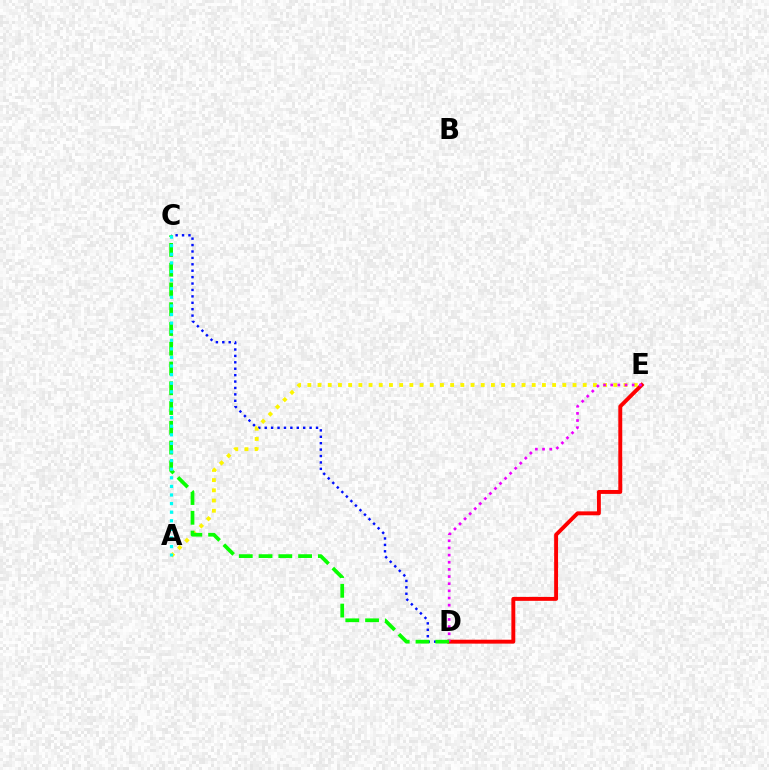{('C', 'D'): [{'color': '#0010ff', 'line_style': 'dotted', 'thickness': 1.74}, {'color': '#08ff00', 'line_style': 'dashed', 'thickness': 2.69}], ('A', 'E'): [{'color': '#fcf500', 'line_style': 'dotted', 'thickness': 2.77}], ('D', 'E'): [{'color': '#ff0000', 'line_style': 'solid', 'thickness': 2.82}, {'color': '#ee00ff', 'line_style': 'dotted', 'thickness': 1.94}], ('A', 'C'): [{'color': '#00fff6', 'line_style': 'dotted', 'thickness': 2.34}]}